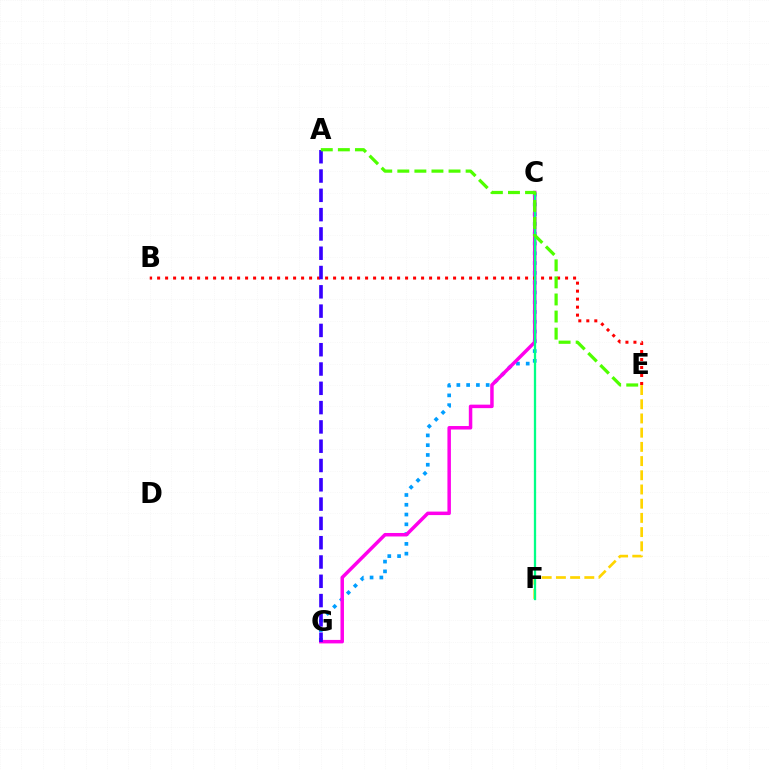{('E', 'F'): [{'color': '#ffd500', 'line_style': 'dashed', 'thickness': 1.93}], ('C', 'G'): [{'color': '#009eff', 'line_style': 'dotted', 'thickness': 2.66}, {'color': '#ff00ed', 'line_style': 'solid', 'thickness': 2.51}], ('B', 'E'): [{'color': '#ff0000', 'line_style': 'dotted', 'thickness': 2.17}], ('C', 'F'): [{'color': '#00ff86', 'line_style': 'solid', 'thickness': 1.65}], ('A', 'G'): [{'color': '#3700ff', 'line_style': 'dashed', 'thickness': 2.62}], ('A', 'E'): [{'color': '#4fff00', 'line_style': 'dashed', 'thickness': 2.32}]}